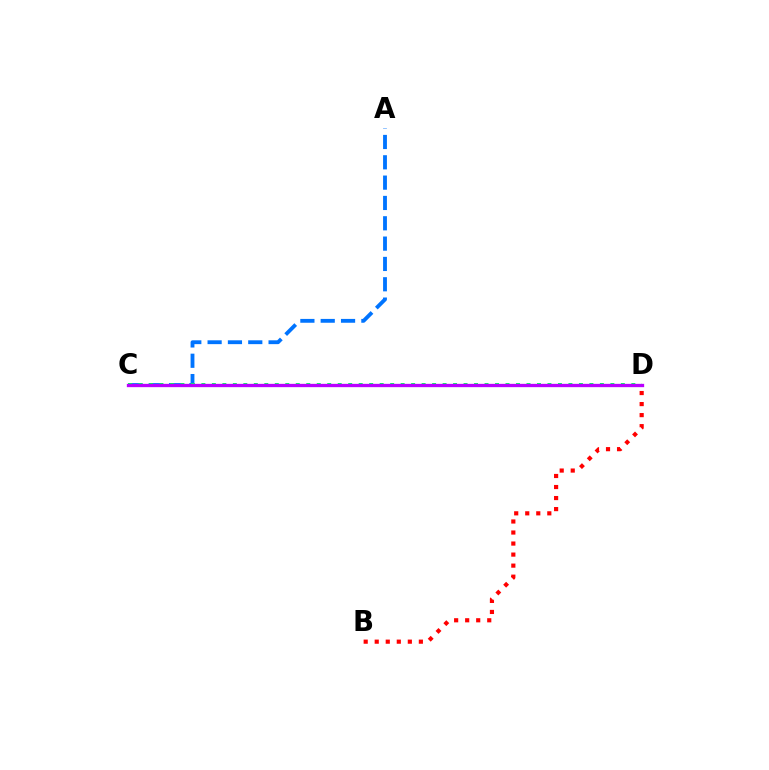{('C', 'D'): [{'color': '#d1ff00', 'line_style': 'dashed', 'thickness': 2.18}, {'color': '#00ff5c', 'line_style': 'dotted', 'thickness': 2.85}, {'color': '#b900ff', 'line_style': 'solid', 'thickness': 2.39}], ('B', 'D'): [{'color': '#ff0000', 'line_style': 'dotted', 'thickness': 3.0}], ('A', 'C'): [{'color': '#0074ff', 'line_style': 'dashed', 'thickness': 2.76}]}